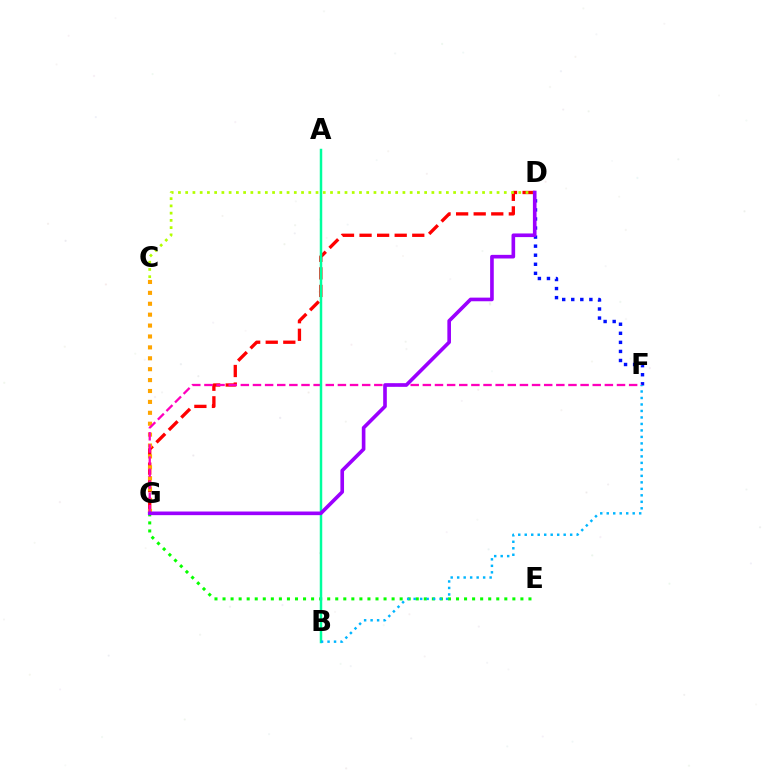{('D', 'G'): [{'color': '#ff0000', 'line_style': 'dashed', 'thickness': 2.39}, {'color': '#9b00ff', 'line_style': 'solid', 'thickness': 2.61}], ('E', 'G'): [{'color': '#08ff00', 'line_style': 'dotted', 'thickness': 2.19}], ('C', 'G'): [{'color': '#ffa500', 'line_style': 'dotted', 'thickness': 2.96}], ('D', 'F'): [{'color': '#0010ff', 'line_style': 'dotted', 'thickness': 2.46}], ('F', 'G'): [{'color': '#ff00bd', 'line_style': 'dashed', 'thickness': 1.65}], ('A', 'B'): [{'color': '#00ff9d', 'line_style': 'solid', 'thickness': 1.78}], ('C', 'D'): [{'color': '#b3ff00', 'line_style': 'dotted', 'thickness': 1.97}], ('B', 'F'): [{'color': '#00b5ff', 'line_style': 'dotted', 'thickness': 1.76}]}